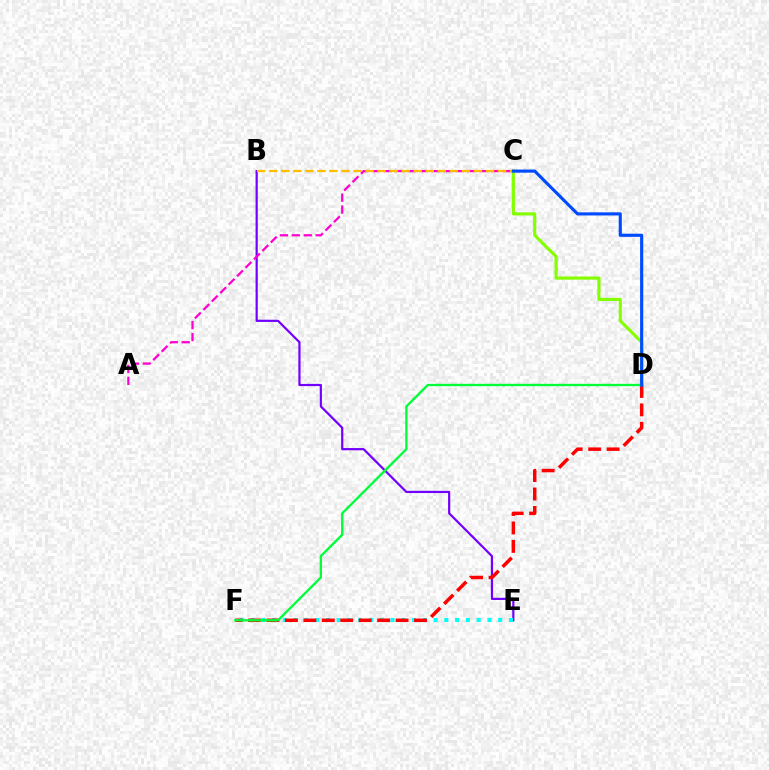{('B', 'E'): [{'color': '#7200ff', 'line_style': 'solid', 'thickness': 1.58}], ('A', 'C'): [{'color': '#ff00cf', 'line_style': 'dashed', 'thickness': 1.62}], ('C', 'D'): [{'color': '#84ff00', 'line_style': 'solid', 'thickness': 2.26}, {'color': '#004bff', 'line_style': 'solid', 'thickness': 2.26}], ('E', 'F'): [{'color': '#00fff6', 'line_style': 'dotted', 'thickness': 2.93}], ('D', 'F'): [{'color': '#ff0000', 'line_style': 'dashed', 'thickness': 2.51}, {'color': '#00ff39', 'line_style': 'solid', 'thickness': 1.68}], ('B', 'C'): [{'color': '#ffbd00', 'line_style': 'dashed', 'thickness': 1.64}]}